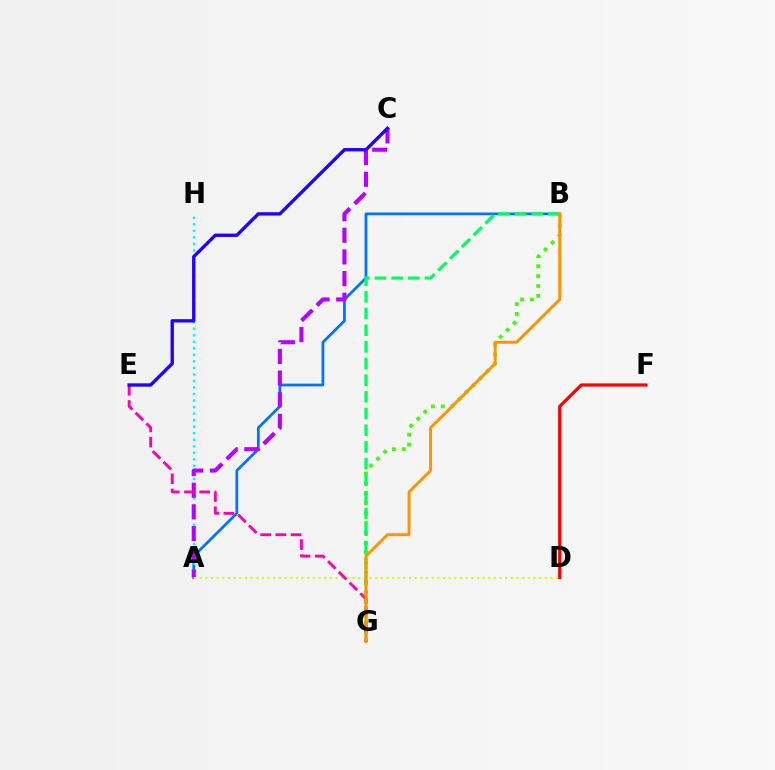{('A', 'B'): [{'color': '#0074ff', 'line_style': 'solid', 'thickness': 1.98}], ('B', 'G'): [{'color': '#3dff00', 'line_style': 'dotted', 'thickness': 2.69}, {'color': '#00ff5c', 'line_style': 'dashed', 'thickness': 2.26}, {'color': '#ff9400', 'line_style': 'solid', 'thickness': 2.12}], ('A', 'H'): [{'color': '#00fff6', 'line_style': 'dotted', 'thickness': 1.77}], ('A', 'C'): [{'color': '#b900ff', 'line_style': 'dashed', 'thickness': 2.94}], ('D', 'F'): [{'color': '#ff0000', 'line_style': 'solid', 'thickness': 2.31}], ('A', 'D'): [{'color': '#d1ff00', 'line_style': 'dotted', 'thickness': 1.54}], ('E', 'G'): [{'color': '#ff00ac', 'line_style': 'dashed', 'thickness': 2.06}], ('C', 'E'): [{'color': '#2500ff', 'line_style': 'solid', 'thickness': 2.42}]}